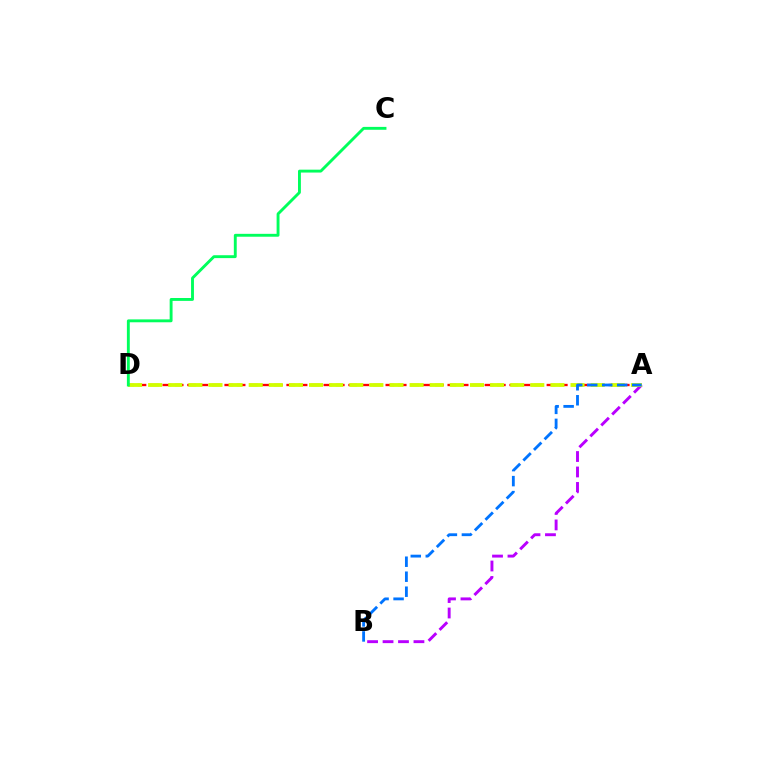{('A', 'D'): [{'color': '#ff0000', 'line_style': 'dashed', 'thickness': 1.68}, {'color': '#d1ff00', 'line_style': 'dashed', 'thickness': 2.73}], ('A', 'B'): [{'color': '#b900ff', 'line_style': 'dashed', 'thickness': 2.1}, {'color': '#0074ff', 'line_style': 'dashed', 'thickness': 2.04}], ('C', 'D'): [{'color': '#00ff5c', 'line_style': 'solid', 'thickness': 2.08}]}